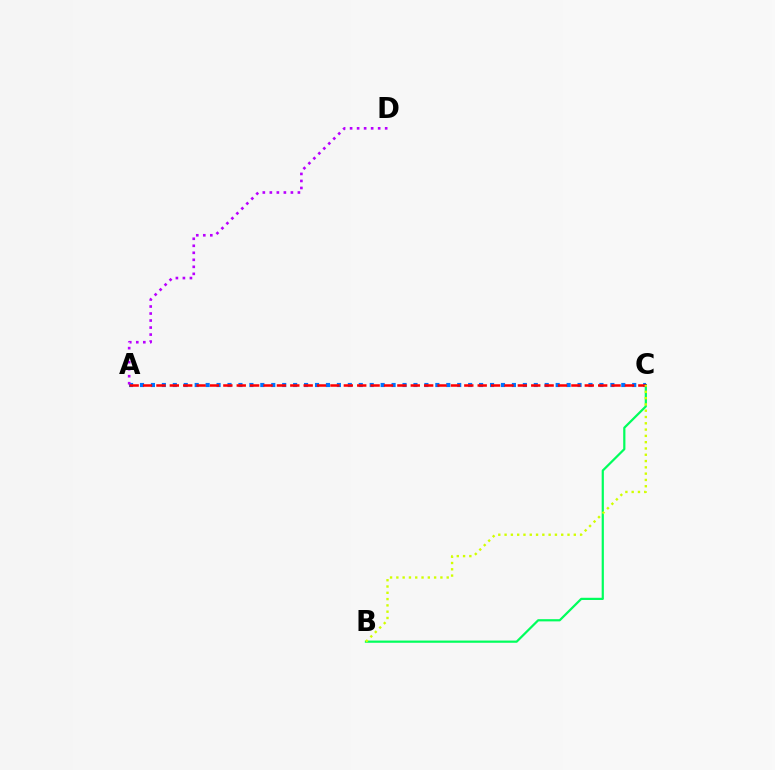{('B', 'C'): [{'color': '#00ff5c', 'line_style': 'solid', 'thickness': 1.59}, {'color': '#d1ff00', 'line_style': 'dotted', 'thickness': 1.71}], ('A', 'C'): [{'color': '#0074ff', 'line_style': 'dotted', 'thickness': 2.97}, {'color': '#ff0000', 'line_style': 'dashed', 'thickness': 1.82}], ('A', 'D'): [{'color': '#b900ff', 'line_style': 'dotted', 'thickness': 1.91}]}